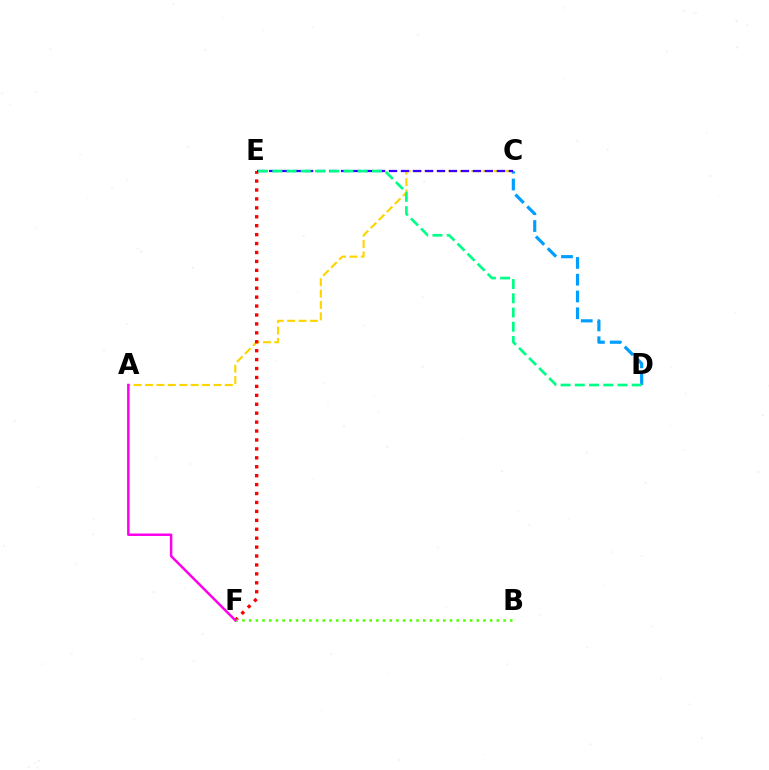{('A', 'C'): [{'color': '#ffd500', 'line_style': 'dashed', 'thickness': 1.55}], ('E', 'F'): [{'color': '#ff0000', 'line_style': 'dotted', 'thickness': 2.43}], ('B', 'F'): [{'color': '#4fff00', 'line_style': 'dotted', 'thickness': 1.82}], ('C', 'D'): [{'color': '#009eff', 'line_style': 'dashed', 'thickness': 2.28}], ('A', 'F'): [{'color': '#ff00ed', 'line_style': 'solid', 'thickness': 1.8}], ('C', 'E'): [{'color': '#3700ff', 'line_style': 'dashed', 'thickness': 1.63}], ('D', 'E'): [{'color': '#00ff86', 'line_style': 'dashed', 'thickness': 1.93}]}